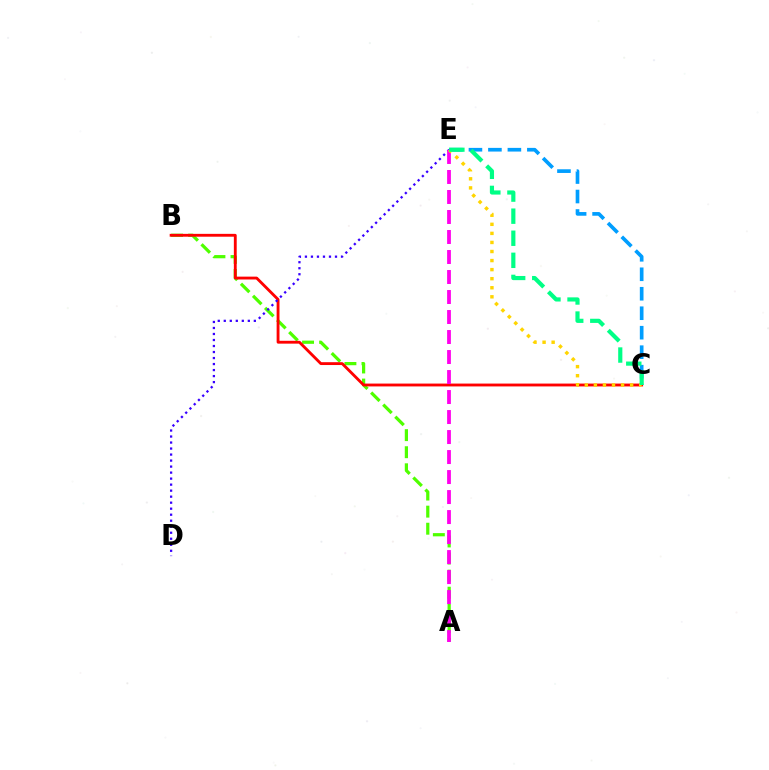{('A', 'B'): [{'color': '#4fff00', 'line_style': 'dashed', 'thickness': 2.32}], ('B', 'C'): [{'color': '#ff0000', 'line_style': 'solid', 'thickness': 2.05}], ('C', 'E'): [{'color': '#009eff', 'line_style': 'dashed', 'thickness': 2.65}, {'color': '#ffd500', 'line_style': 'dotted', 'thickness': 2.46}, {'color': '#00ff86', 'line_style': 'dashed', 'thickness': 3.0}], ('D', 'E'): [{'color': '#3700ff', 'line_style': 'dotted', 'thickness': 1.63}], ('A', 'E'): [{'color': '#ff00ed', 'line_style': 'dashed', 'thickness': 2.72}]}